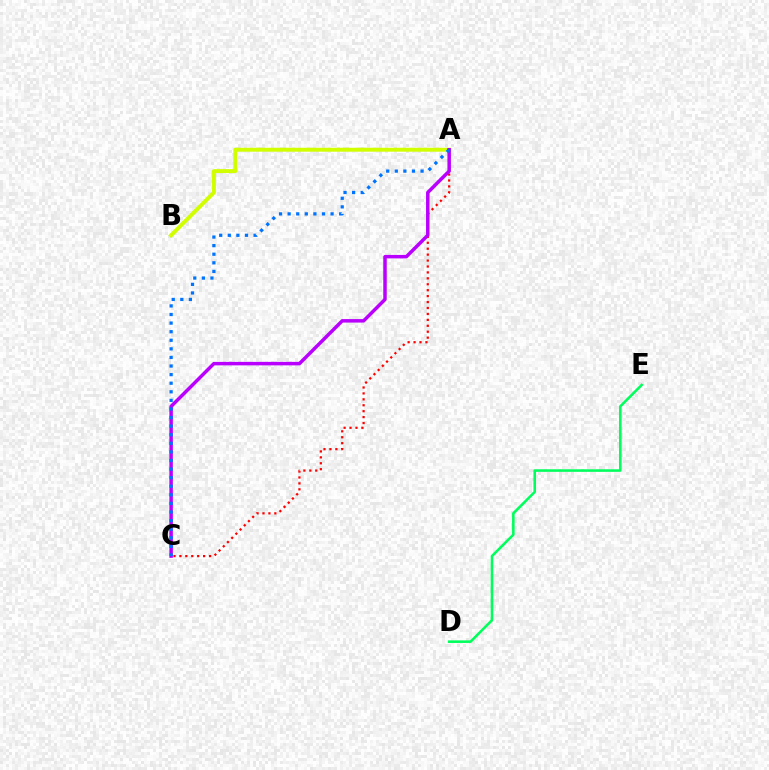{('A', 'C'): [{'color': '#ff0000', 'line_style': 'dotted', 'thickness': 1.61}, {'color': '#b900ff', 'line_style': 'solid', 'thickness': 2.5}, {'color': '#0074ff', 'line_style': 'dotted', 'thickness': 2.33}], ('A', 'B'): [{'color': '#d1ff00', 'line_style': 'solid', 'thickness': 2.83}], ('D', 'E'): [{'color': '#00ff5c', 'line_style': 'solid', 'thickness': 1.85}]}